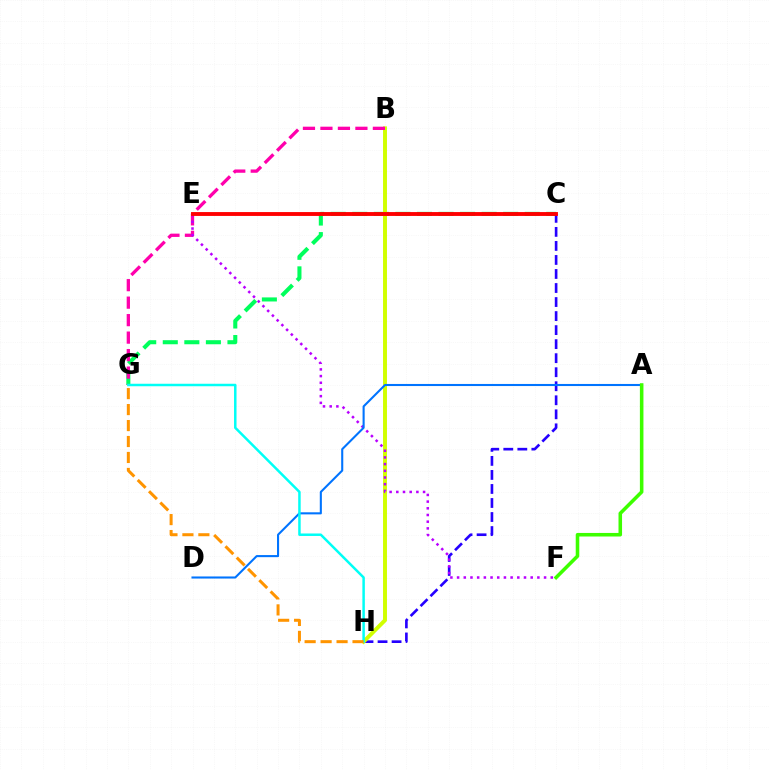{('C', 'G'): [{'color': '#00ff5c', 'line_style': 'dashed', 'thickness': 2.93}], ('C', 'H'): [{'color': '#2500ff', 'line_style': 'dashed', 'thickness': 1.91}], ('B', 'H'): [{'color': '#d1ff00', 'line_style': 'solid', 'thickness': 2.83}], ('B', 'G'): [{'color': '#ff00ac', 'line_style': 'dashed', 'thickness': 2.38}], ('E', 'F'): [{'color': '#b900ff', 'line_style': 'dotted', 'thickness': 1.82}], ('A', 'D'): [{'color': '#0074ff', 'line_style': 'solid', 'thickness': 1.5}], ('C', 'E'): [{'color': '#ff0000', 'line_style': 'solid', 'thickness': 2.79}], ('G', 'H'): [{'color': '#00fff6', 'line_style': 'solid', 'thickness': 1.79}, {'color': '#ff9400', 'line_style': 'dashed', 'thickness': 2.17}], ('A', 'F'): [{'color': '#3dff00', 'line_style': 'solid', 'thickness': 2.56}]}